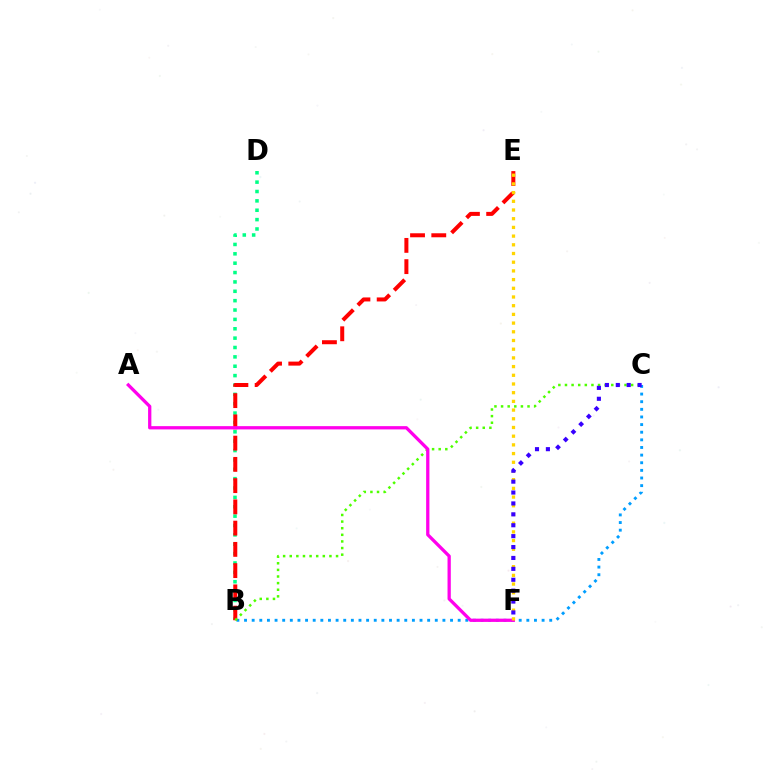{('B', 'D'): [{'color': '#00ff86', 'line_style': 'dotted', 'thickness': 2.55}], ('B', 'C'): [{'color': '#009eff', 'line_style': 'dotted', 'thickness': 2.07}, {'color': '#4fff00', 'line_style': 'dotted', 'thickness': 1.8}], ('B', 'E'): [{'color': '#ff0000', 'line_style': 'dashed', 'thickness': 2.89}], ('A', 'F'): [{'color': '#ff00ed', 'line_style': 'solid', 'thickness': 2.36}], ('E', 'F'): [{'color': '#ffd500', 'line_style': 'dotted', 'thickness': 2.36}], ('C', 'F'): [{'color': '#3700ff', 'line_style': 'dotted', 'thickness': 2.96}]}